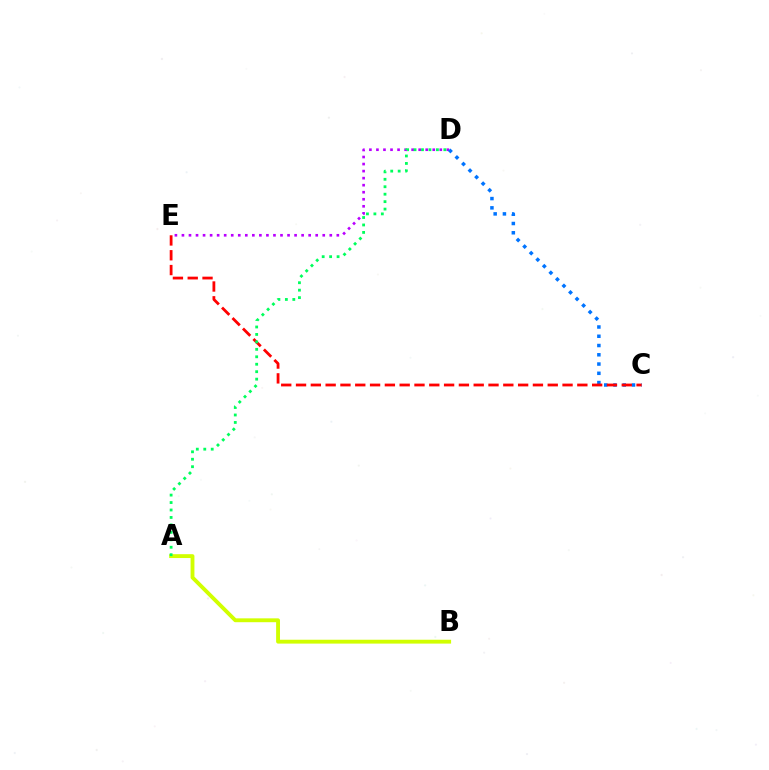{('D', 'E'): [{'color': '#b900ff', 'line_style': 'dotted', 'thickness': 1.91}], ('C', 'D'): [{'color': '#0074ff', 'line_style': 'dotted', 'thickness': 2.52}], ('C', 'E'): [{'color': '#ff0000', 'line_style': 'dashed', 'thickness': 2.01}], ('A', 'B'): [{'color': '#d1ff00', 'line_style': 'solid', 'thickness': 2.78}], ('A', 'D'): [{'color': '#00ff5c', 'line_style': 'dotted', 'thickness': 2.02}]}